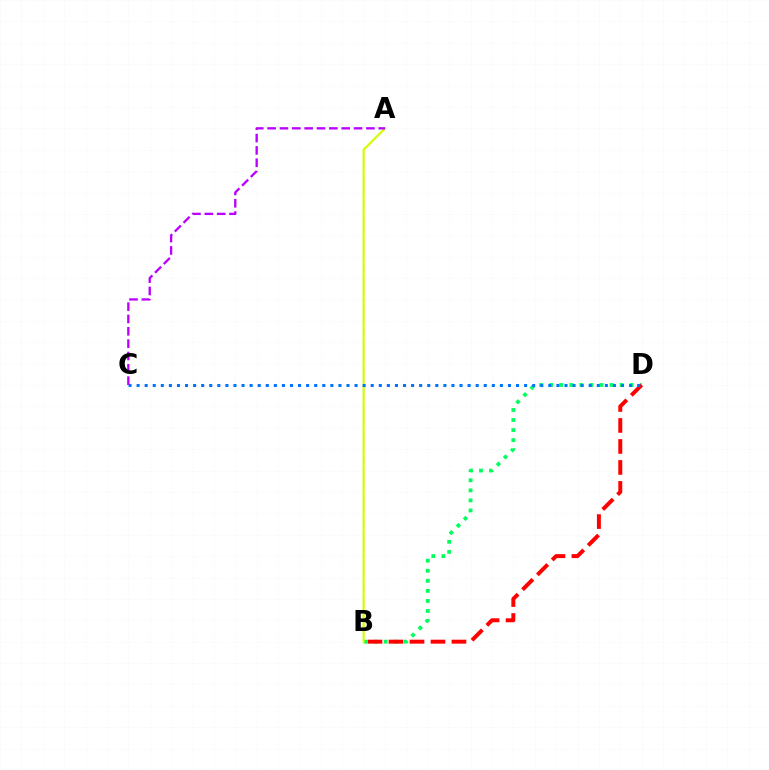{('B', 'D'): [{'color': '#00ff5c', 'line_style': 'dotted', 'thickness': 2.73}, {'color': '#ff0000', 'line_style': 'dashed', 'thickness': 2.85}], ('A', 'B'): [{'color': '#d1ff00', 'line_style': 'solid', 'thickness': 1.55}], ('C', 'D'): [{'color': '#0074ff', 'line_style': 'dotted', 'thickness': 2.19}], ('A', 'C'): [{'color': '#b900ff', 'line_style': 'dashed', 'thickness': 1.68}]}